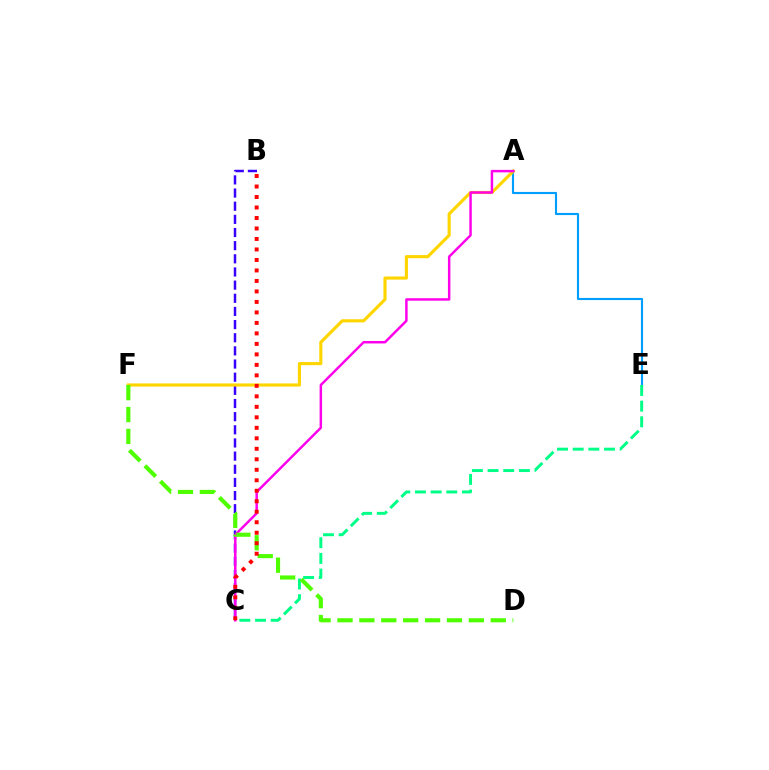{('B', 'C'): [{'color': '#3700ff', 'line_style': 'dashed', 'thickness': 1.79}, {'color': '#ff0000', 'line_style': 'dotted', 'thickness': 2.85}], ('A', 'E'): [{'color': '#009eff', 'line_style': 'solid', 'thickness': 1.54}], ('C', 'E'): [{'color': '#00ff86', 'line_style': 'dashed', 'thickness': 2.13}], ('A', 'F'): [{'color': '#ffd500', 'line_style': 'solid', 'thickness': 2.26}], ('A', 'C'): [{'color': '#ff00ed', 'line_style': 'solid', 'thickness': 1.78}], ('D', 'F'): [{'color': '#4fff00', 'line_style': 'dashed', 'thickness': 2.97}]}